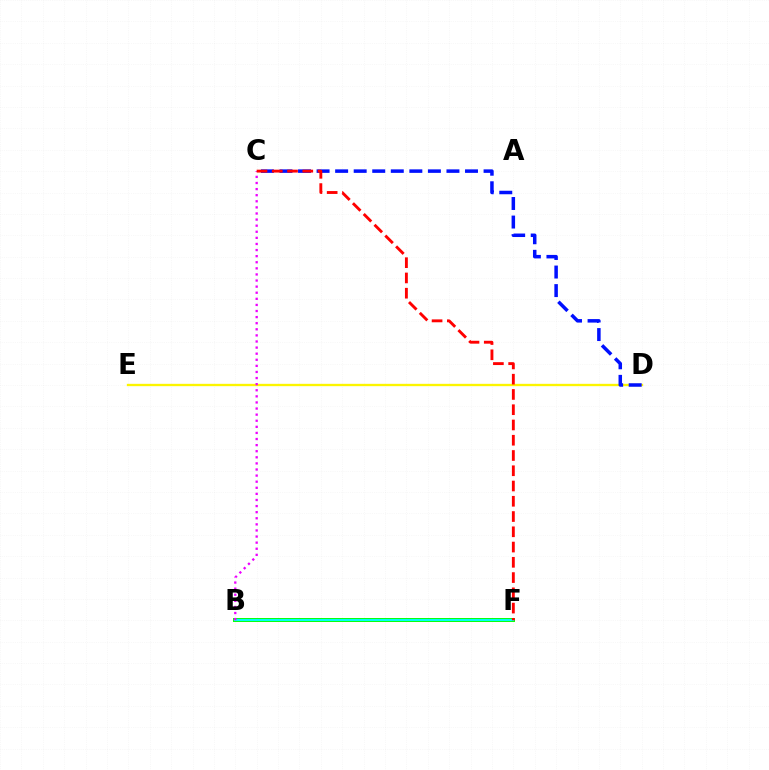{('D', 'E'): [{'color': '#fcf500', 'line_style': 'solid', 'thickness': 1.68}], ('B', 'F'): [{'color': '#08ff00', 'line_style': 'solid', 'thickness': 2.85}, {'color': '#00fff6', 'line_style': 'solid', 'thickness': 1.51}], ('C', 'D'): [{'color': '#0010ff', 'line_style': 'dashed', 'thickness': 2.52}], ('B', 'C'): [{'color': '#ee00ff', 'line_style': 'dotted', 'thickness': 1.66}], ('C', 'F'): [{'color': '#ff0000', 'line_style': 'dashed', 'thickness': 2.07}]}